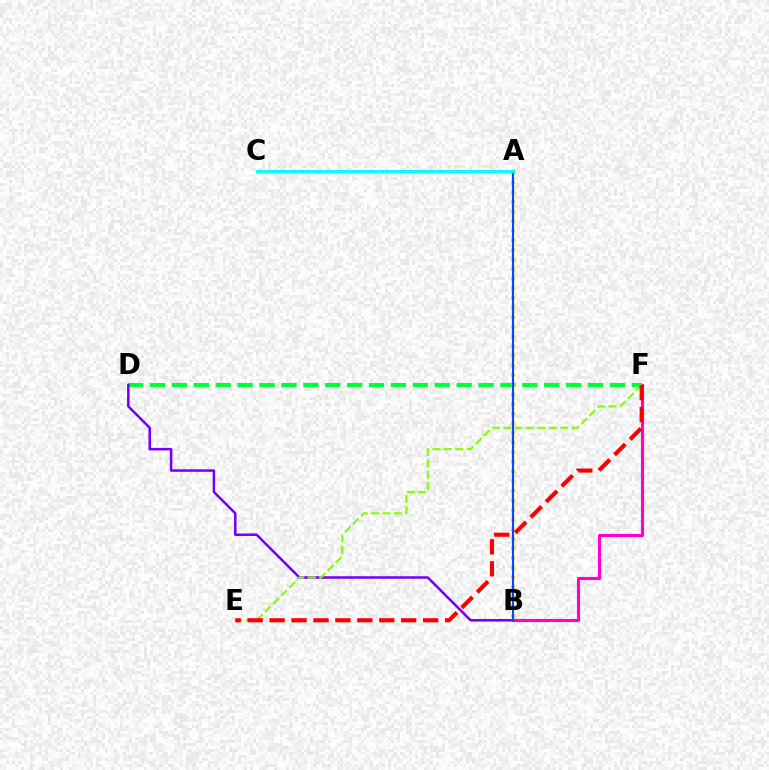{('B', 'F'): [{'color': '#ff00cf', 'line_style': 'solid', 'thickness': 2.24}], ('D', 'F'): [{'color': '#00ff39', 'line_style': 'dashed', 'thickness': 2.97}], ('B', 'D'): [{'color': '#7200ff', 'line_style': 'solid', 'thickness': 1.82}], ('A', 'B'): [{'color': '#ffbd00', 'line_style': 'dotted', 'thickness': 2.62}, {'color': '#004bff', 'line_style': 'solid', 'thickness': 1.51}], ('E', 'F'): [{'color': '#84ff00', 'line_style': 'dashed', 'thickness': 1.55}, {'color': '#ff0000', 'line_style': 'dashed', 'thickness': 2.98}], ('A', 'C'): [{'color': '#00fff6', 'line_style': 'solid', 'thickness': 2.12}]}